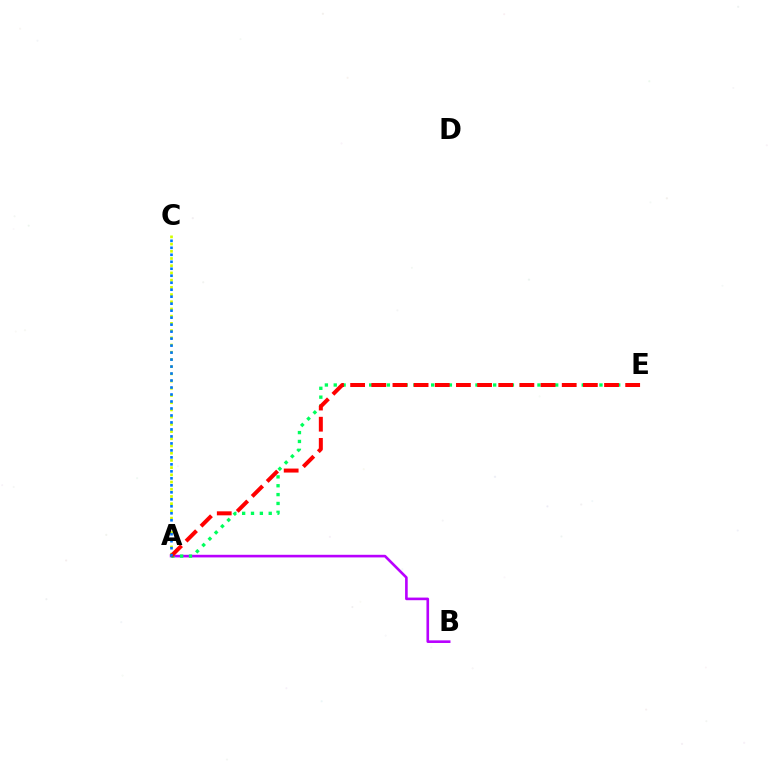{('A', 'B'): [{'color': '#b900ff', 'line_style': 'solid', 'thickness': 1.89}], ('A', 'E'): [{'color': '#00ff5c', 'line_style': 'dotted', 'thickness': 2.41}, {'color': '#ff0000', 'line_style': 'dashed', 'thickness': 2.87}], ('A', 'C'): [{'color': '#d1ff00', 'line_style': 'dotted', 'thickness': 1.96}, {'color': '#0074ff', 'line_style': 'dotted', 'thickness': 1.9}]}